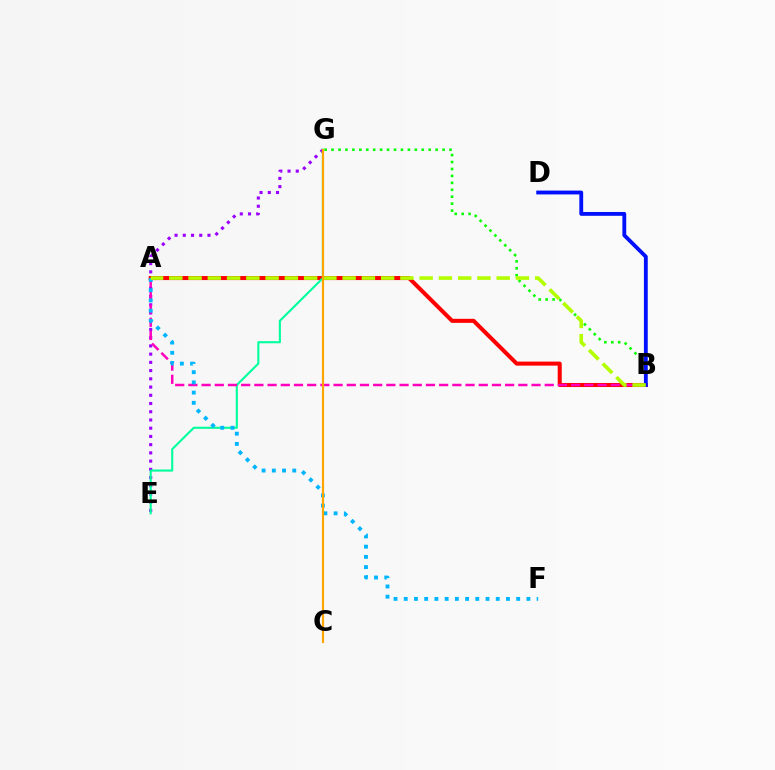{('E', 'G'): [{'color': '#9b00ff', 'line_style': 'dotted', 'thickness': 2.24}, {'color': '#00ff9d', 'line_style': 'solid', 'thickness': 1.52}], ('A', 'B'): [{'color': '#ff0000', 'line_style': 'solid', 'thickness': 2.91}, {'color': '#ff00bd', 'line_style': 'dashed', 'thickness': 1.79}, {'color': '#b3ff00', 'line_style': 'dashed', 'thickness': 2.62}], ('A', 'F'): [{'color': '#00b5ff', 'line_style': 'dotted', 'thickness': 2.78}], ('B', 'G'): [{'color': '#08ff00', 'line_style': 'dotted', 'thickness': 1.89}], ('B', 'D'): [{'color': '#0010ff', 'line_style': 'solid', 'thickness': 2.76}], ('C', 'G'): [{'color': '#ffa500', 'line_style': 'solid', 'thickness': 1.57}]}